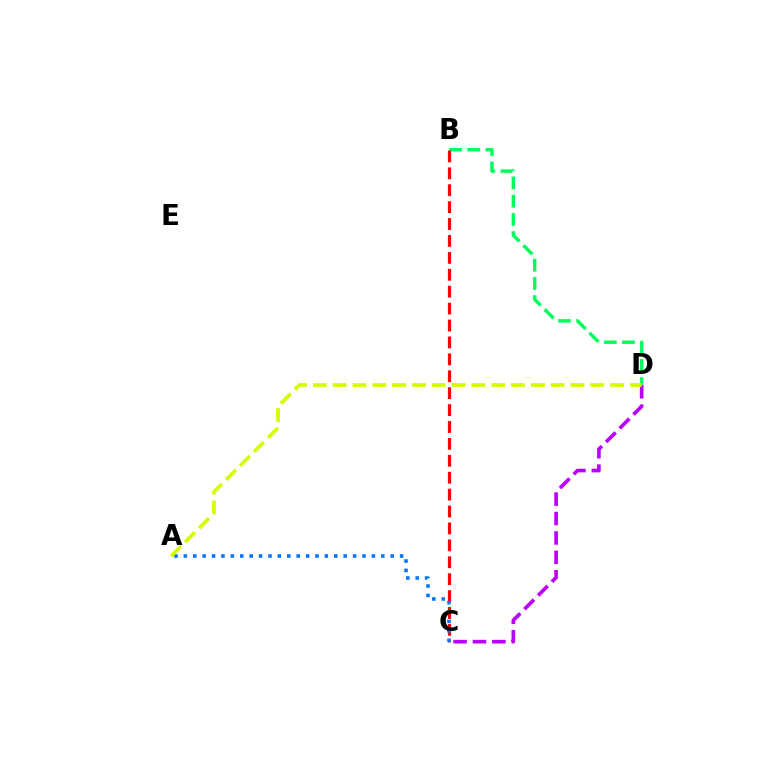{('B', 'D'): [{'color': '#00ff5c', 'line_style': 'dashed', 'thickness': 2.47}], ('C', 'D'): [{'color': '#b900ff', 'line_style': 'dashed', 'thickness': 2.64}], ('B', 'C'): [{'color': '#ff0000', 'line_style': 'dashed', 'thickness': 2.3}], ('A', 'C'): [{'color': '#0074ff', 'line_style': 'dotted', 'thickness': 2.55}], ('A', 'D'): [{'color': '#d1ff00', 'line_style': 'dashed', 'thickness': 2.69}]}